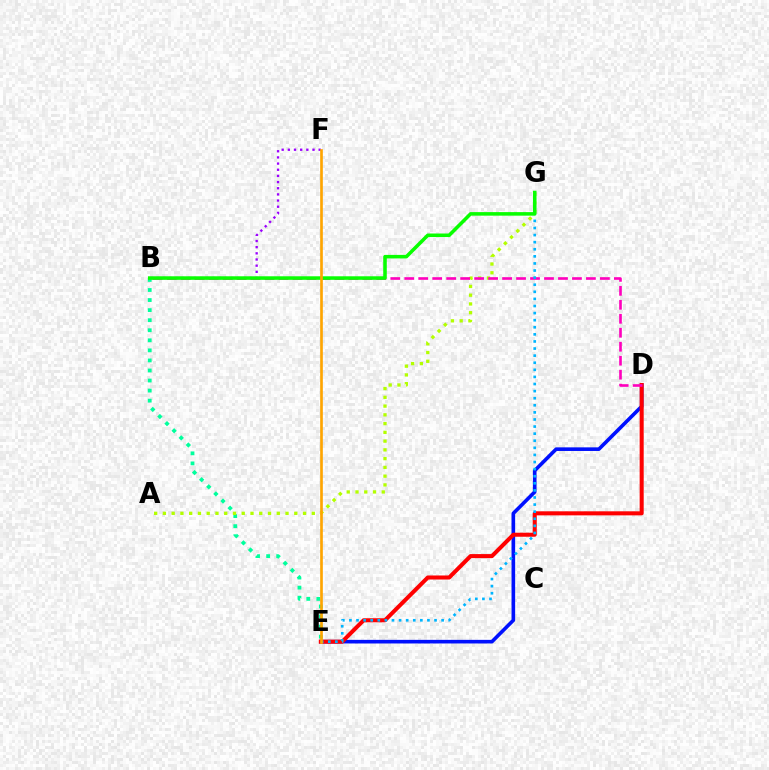{('B', 'F'): [{'color': '#9b00ff', 'line_style': 'dotted', 'thickness': 1.67}], ('B', 'E'): [{'color': '#00ff9d', 'line_style': 'dotted', 'thickness': 2.73}], ('D', 'E'): [{'color': '#0010ff', 'line_style': 'solid', 'thickness': 2.61}, {'color': '#ff0000', 'line_style': 'solid', 'thickness': 2.91}], ('A', 'G'): [{'color': '#b3ff00', 'line_style': 'dotted', 'thickness': 2.38}], ('B', 'D'): [{'color': '#ff00bd', 'line_style': 'dashed', 'thickness': 1.9}], ('E', 'G'): [{'color': '#00b5ff', 'line_style': 'dotted', 'thickness': 1.93}], ('B', 'G'): [{'color': '#08ff00', 'line_style': 'solid', 'thickness': 2.55}], ('E', 'F'): [{'color': '#ffa500', 'line_style': 'solid', 'thickness': 1.92}]}